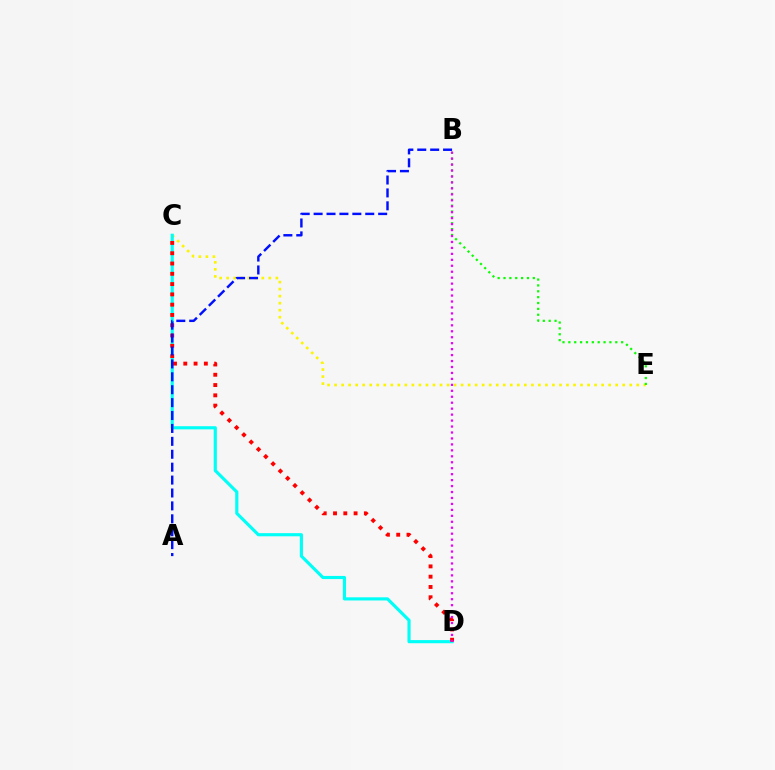{('C', 'E'): [{'color': '#fcf500', 'line_style': 'dotted', 'thickness': 1.91}], ('C', 'D'): [{'color': '#00fff6', 'line_style': 'solid', 'thickness': 2.26}, {'color': '#ff0000', 'line_style': 'dotted', 'thickness': 2.8}], ('A', 'B'): [{'color': '#0010ff', 'line_style': 'dashed', 'thickness': 1.75}], ('B', 'E'): [{'color': '#08ff00', 'line_style': 'dotted', 'thickness': 1.59}], ('B', 'D'): [{'color': '#ee00ff', 'line_style': 'dotted', 'thickness': 1.62}]}